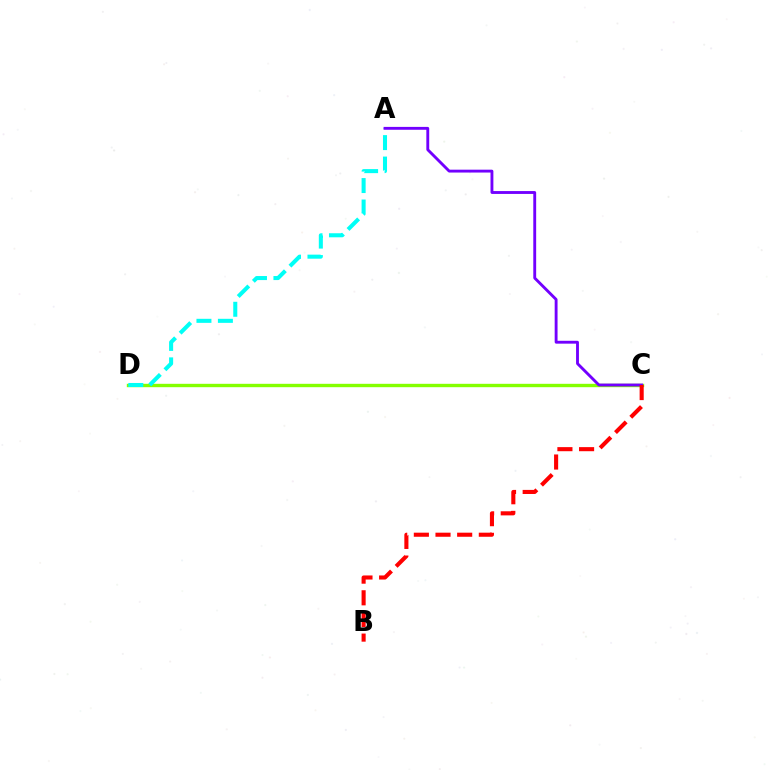{('C', 'D'): [{'color': '#84ff00', 'line_style': 'solid', 'thickness': 2.44}], ('A', 'D'): [{'color': '#00fff6', 'line_style': 'dashed', 'thickness': 2.91}], ('A', 'C'): [{'color': '#7200ff', 'line_style': 'solid', 'thickness': 2.07}], ('B', 'C'): [{'color': '#ff0000', 'line_style': 'dashed', 'thickness': 2.94}]}